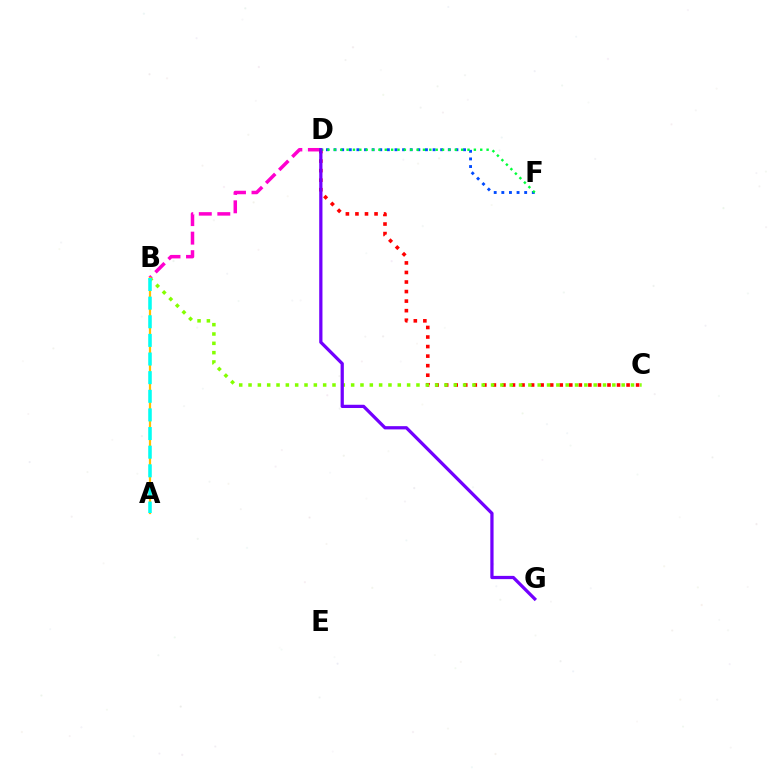{('B', 'D'): [{'color': '#ff00cf', 'line_style': 'dashed', 'thickness': 2.52}], ('C', 'D'): [{'color': '#ff0000', 'line_style': 'dotted', 'thickness': 2.59}], ('B', 'C'): [{'color': '#84ff00', 'line_style': 'dotted', 'thickness': 2.53}], ('A', 'B'): [{'color': '#ffbd00', 'line_style': 'solid', 'thickness': 1.6}, {'color': '#00fff6', 'line_style': 'dashed', 'thickness': 2.53}], ('D', 'F'): [{'color': '#004bff', 'line_style': 'dotted', 'thickness': 2.07}, {'color': '#00ff39', 'line_style': 'dotted', 'thickness': 1.73}], ('D', 'G'): [{'color': '#7200ff', 'line_style': 'solid', 'thickness': 2.34}]}